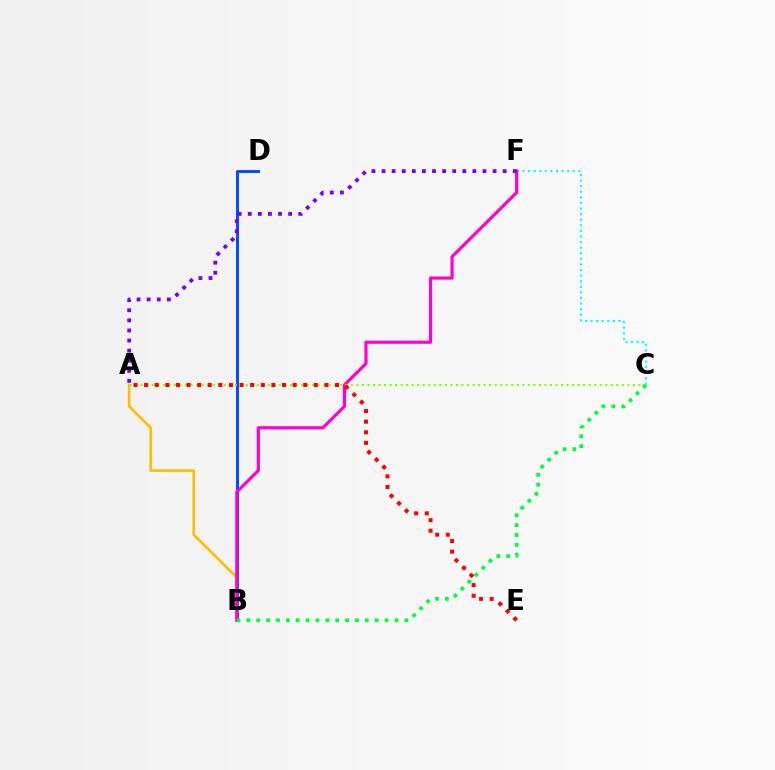{('B', 'D'): [{'color': '#004bff', 'line_style': 'solid', 'thickness': 2.12}], ('A', 'B'): [{'color': '#ffbd00', 'line_style': 'solid', 'thickness': 1.88}], ('C', 'F'): [{'color': '#00fff6', 'line_style': 'dotted', 'thickness': 1.52}], ('B', 'F'): [{'color': '#ff00cf', 'line_style': 'solid', 'thickness': 2.27}], ('A', 'F'): [{'color': '#7200ff', 'line_style': 'dotted', 'thickness': 2.74}], ('A', 'C'): [{'color': '#84ff00', 'line_style': 'dotted', 'thickness': 1.5}], ('B', 'C'): [{'color': '#00ff39', 'line_style': 'dotted', 'thickness': 2.68}], ('A', 'E'): [{'color': '#ff0000', 'line_style': 'dotted', 'thickness': 2.88}]}